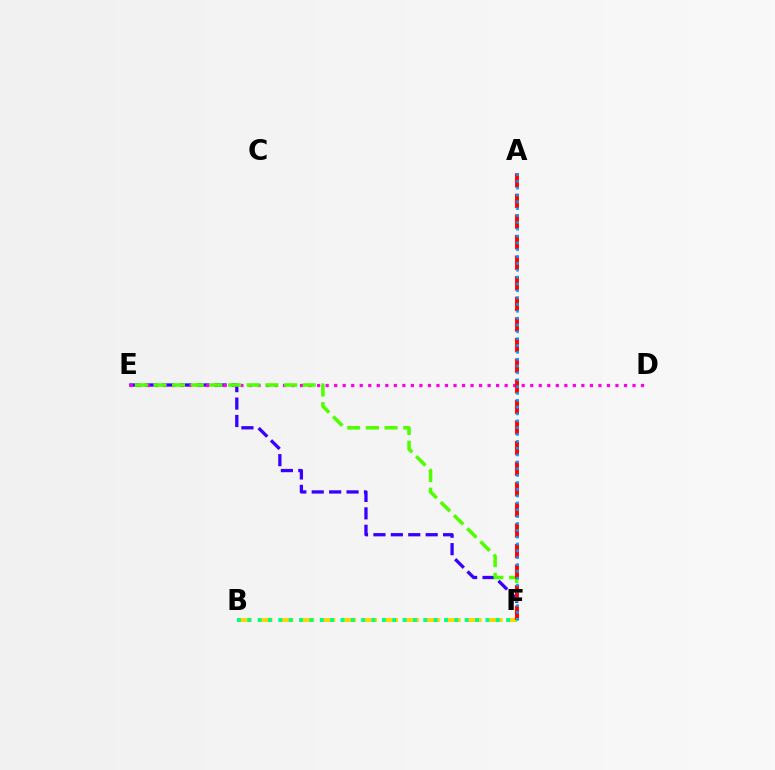{('E', 'F'): [{'color': '#3700ff', 'line_style': 'dashed', 'thickness': 2.37}, {'color': '#4fff00', 'line_style': 'dashed', 'thickness': 2.54}], ('B', 'F'): [{'color': '#ffd500', 'line_style': 'dashed', 'thickness': 2.84}, {'color': '#00ff86', 'line_style': 'dotted', 'thickness': 2.81}], ('D', 'E'): [{'color': '#ff00ed', 'line_style': 'dotted', 'thickness': 2.32}], ('A', 'F'): [{'color': '#ff0000', 'line_style': 'dashed', 'thickness': 2.8}, {'color': '#009eff', 'line_style': 'dotted', 'thickness': 1.86}]}